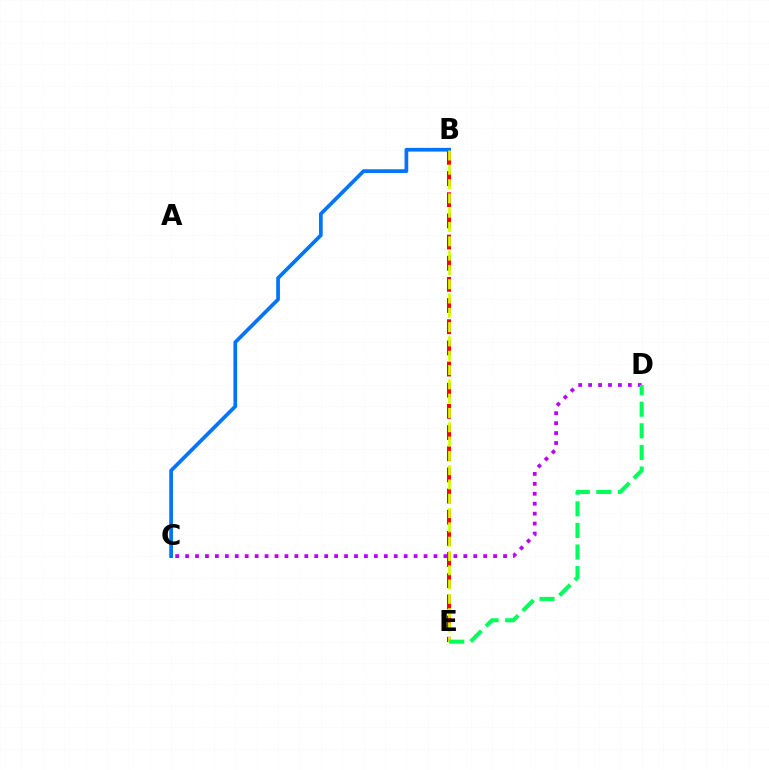{('B', 'E'): [{'color': '#ff0000', 'line_style': 'dashed', 'thickness': 2.88}, {'color': '#d1ff00', 'line_style': 'dashed', 'thickness': 1.94}], ('B', 'C'): [{'color': '#0074ff', 'line_style': 'solid', 'thickness': 2.67}], ('C', 'D'): [{'color': '#b900ff', 'line_style': 'dotted', 'thickness': 2.7}], ('D', 'E'): [{'color': '#00ff5c', 'line_style': 'dashed', 'thickness': 2.94}]}